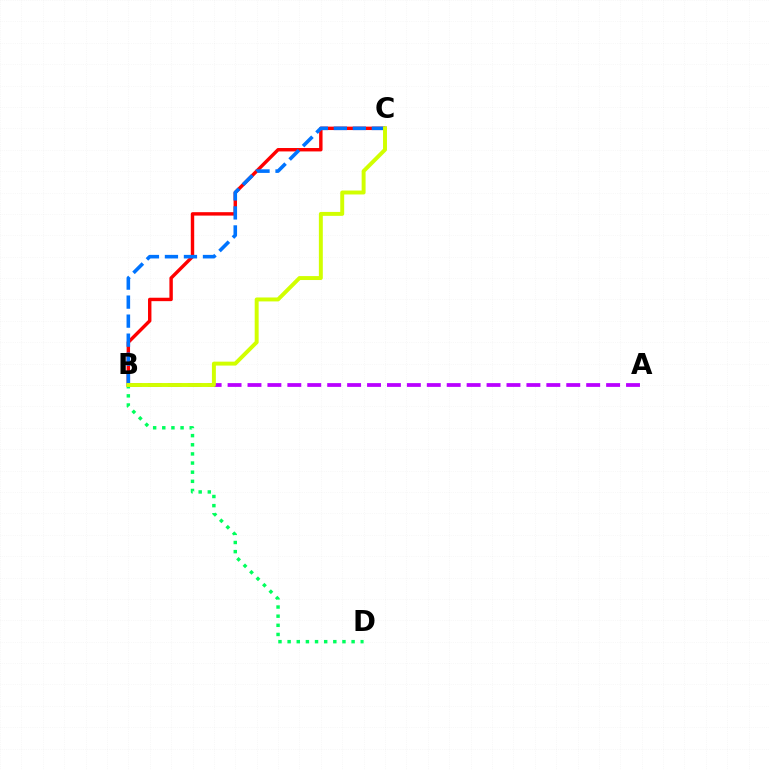{('B', 'D'): [{'color': '#00ff5c', 'line_style': 'dotted', 'thickness': 2.48}], ('B', 'C'): [{'color': '#ff0000', 'line_style': 'solid', 'thickness': 2.46}, {'color': '#0074ff', 'line_style': 'dashed', 'thickness': 2.58}, {'color': '#d1ff00', 'line_style': 'solid', 'thickness': 2.84}], ('A', 'B'): [{'color': '#b900ff', 'line_style': 'dashed', 'thickness': 2.71}]}